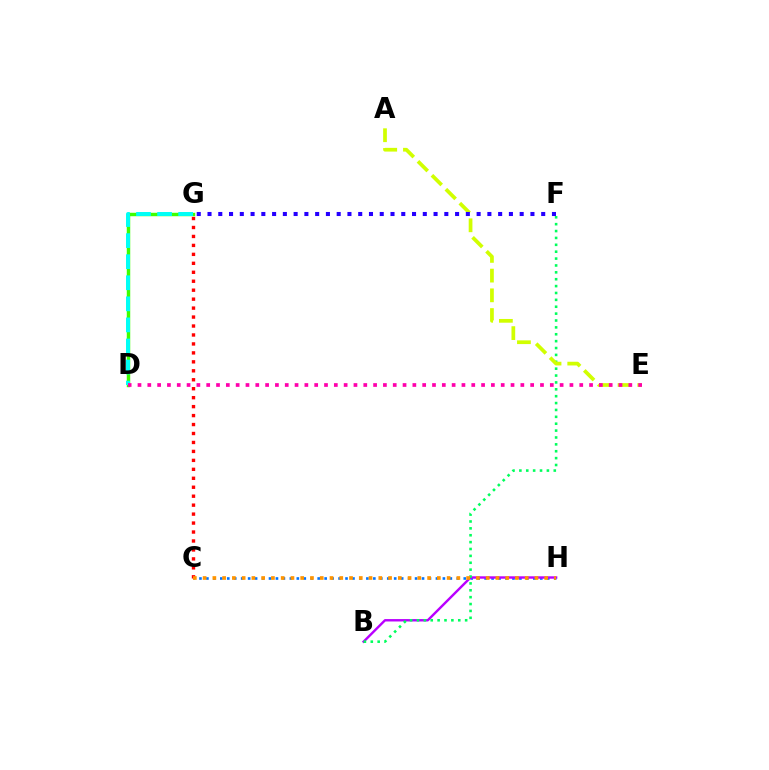{('C', 'H'): [{'color': '#0074ff', 'line_style': 'dotted', 'thickness': 1.89}, {'color': '#ff9400', 'line_style': 'dotted', 'thickness': 2.65}], ('B', 'H'): [{'color': '#b900ff', 'line_style': 'solid', 'thickness': 1.73}], ('D', 'G'): [{'color': '#3dff00', 'line_style': 'solid', 'thickness': 2.48}, {'color': '#00fff6', 'line_style': 'dashed', 'thickness': 2.86}], ('C', 'G'): [{'color': '#ff0000', 'line_style': 'dotted', 'thickness': 2.43}], ('B', 'F'): [{'color': '#00ff5c', 'line_style': 'dotted', 'thickness': 1.87}], ('A', 'E'): [{'color': '#d1ff00', 'line_style': 'dashed', 'thickness': 2.68}], ('F', 'G'): [{'color': '#2500ff', 'line_style': 'dotted', 'thickness': 2.92}], ('D', 'E'): [{'color': '#ff00ac', 'line_style': 'dotted', 'thickness': 2.67}]}